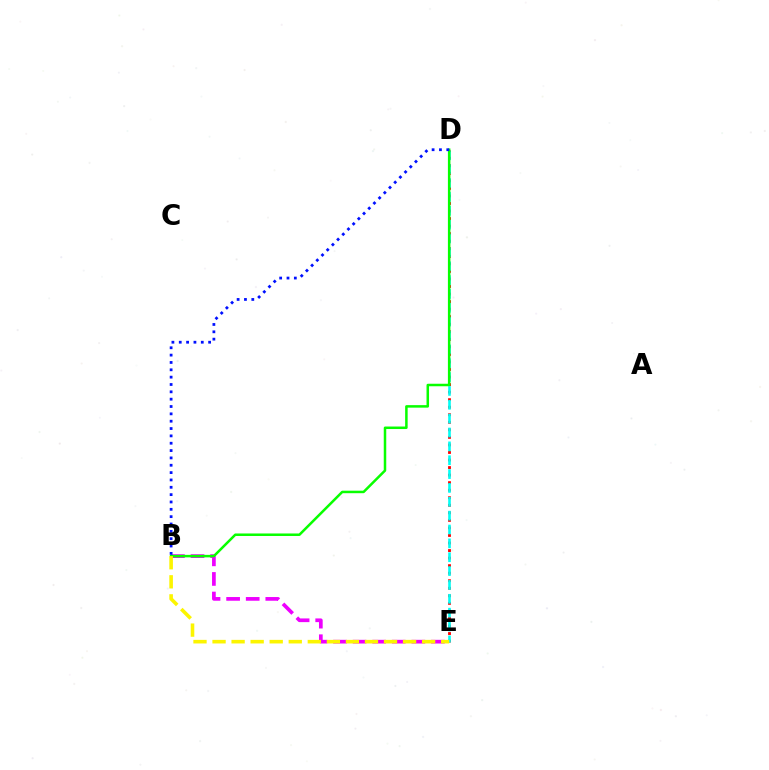{('D', 'E'): [{'color': '#ff0000', 'line_style': 'dotted', 'thickness': 2.05}, {'color': '#00fff6', 'line_style': 'dashed', 'thickness': 1.88}], ('B', 'E'): [{'color': '#ee00ff', 'line_style': 'dashed', 'thickness': 2.66}, {'color': '#fcf500', 'line_style': 'dashed', 'thickness': 2.59}], ('B', 'D'): [{'color': '#08ff00', 'line_style': 'solid', 'thickness': 1.81}, {'color': '#0010ff', 'line_style': 'dotted', 'thickness': 2.0}]}